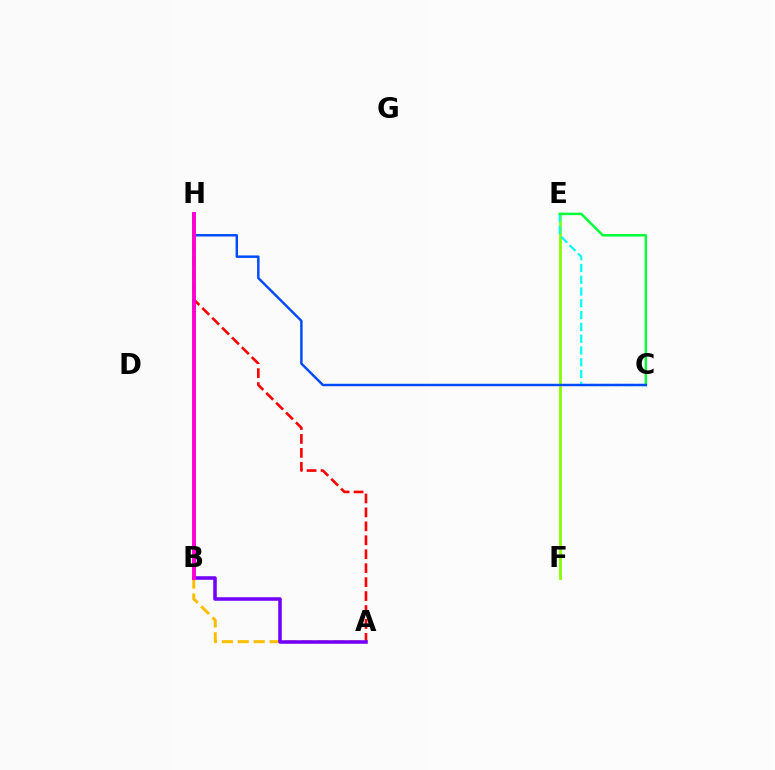{('E', 'F'): [{'color': '#84ff00', 'line_style': 'solid', 'thickness': 2.0}], ('A', 'B'): [{'color': '#ffbd00', 'line_style': 'dashed', 'thickness': 2.16}, {'color': '#7200ff', 'line_style': 'solid', 'thickness': 2.56}], ('C', 'E'): [{'color': '#00fff6', 'line_style': 'dashed', 'thickness': 1.6}, {'color': '#00ff39', 'line_style': 'solid', 'thickness': 1.79}], ('A', 'H'): [{'color': '#ff0000', 'line_style': 'dashed', 'thickness': 1.89}], ('C', 'H'): [{'color': '#004bff', 'line_style': 'solid', 'thickness': 1.77}], ('B', 'H'): [{'color': '#ff00cf', 'line_style': 'solid', 'thickness': 2.81}]}